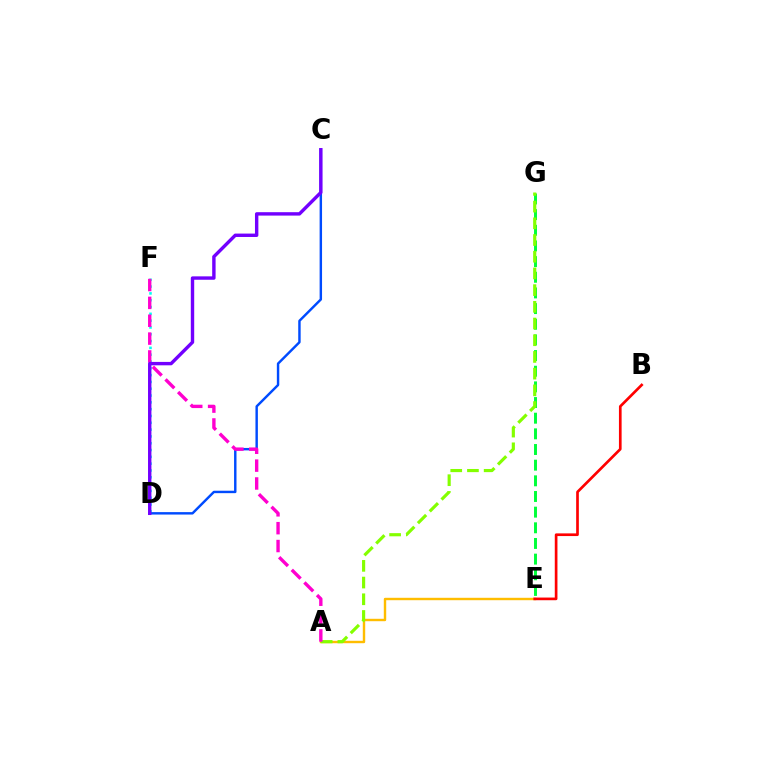{('E', 'G'): [{'color': '#00ff39', 'line_style': 'dashed', 'thickness': 2.13}], ('A', 'E'): [{'color': '#ffbd00', 'line_style': 'solid', 'thickness': 1.74}], ('A', 'G'): [{'color': '#84ff00', 'line_style': 'dashed', 'thickness': 2.27}], ('D', 'F'): [{'color': '#00fff6', 'line_style': 'dotted', 'thickness': 1.85}], ('C', 'D'): [{'color': '#004bff', 'line_style': 'solid', 'thickness': 1.75}, {'color': '#7200ff', 'line_style': 'solid', 'thickness': 2.45}], ('A', 'F'): [{'color': '#ff00cf', 'line_style': 'dashed', 'thickness': 2.43}], ('B', 'E'): [{'color': '#ff0000', 'line_style': 'solid', 'thickness': 1.93}]}